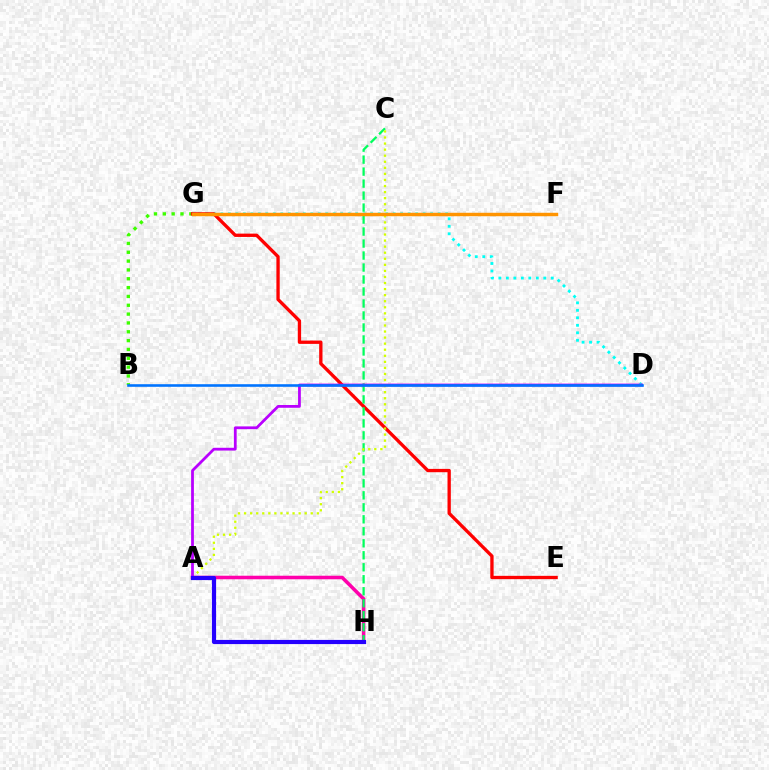{('A', 'H'): [{'color': '#ff00ac', 'line_style': 'solid', 'thickness': 2.56}, {'color': '#2500ff', 'line_style': 'solid', 'thickness': 3.0}], ('D', 'G'): [{'color': '#00fff6', 'line_style': 'dotted', 'thickness': 2.04}], ('B', 'G'): [{'color': '#3dff00', 'line_style': 'dotted', 'thickness': 2.4}], ('E', 'G'): [{'color': '#ff0000', 'line_style': 'solid', 'thickness': 2.39}], ('C', 'H'): [{'color': '#00ff5c', 'line_style': 'dashed', 'thickness': 1.63}], ('A', 'C'): [{'color': '#d1ff00', 'line_style': 'dotted', 'thickness': 1.65}], ('A', 'D'): [{'color': '#b900ff', 'line_style': 'solid', 'thickness': 2.0}], ('F', 'G'): [{'color': '#ff9400', 'line_style': 'solid', 'thickness': 2.48}], ('B', 'D'): [{'color': '#0074ff', 'line_style': 'solid', 'thickness': 1.87}]}